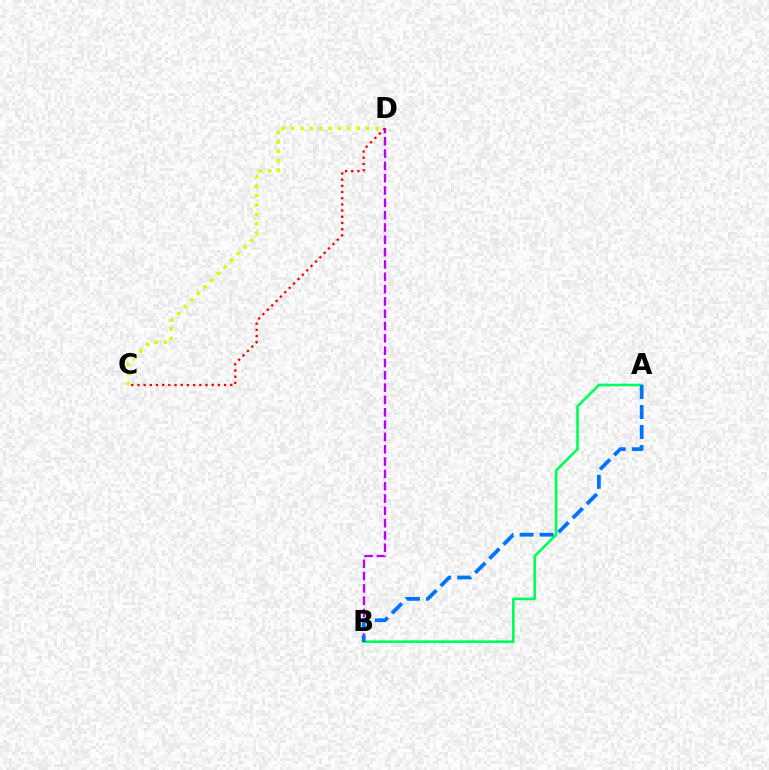{('A', 'B'): [{'color': '#00ff5c', 'line_style': 'solid', 'thickness': 1.9}, {'color': '#0074ff', 'line_style': 'dashed', 'thickness': 2.72}], ('B', 'D'): [{'color': '#b900ff', 'line_style': 'dashed', 'thickness': 1.67}], ('C', 'D'): [{'color': '#d1ff00', 'line_style': 'dotted', 'thickness': 2.55}, {'color': '#ff0000', 'line_style': 'dotted', 'thickness': 1.68}]}